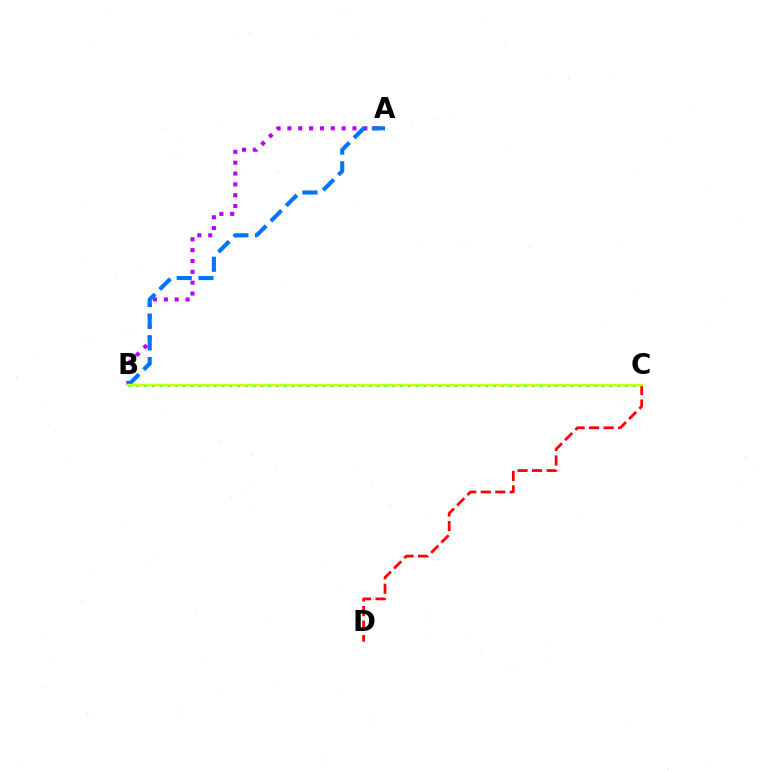{('B', 'C'): [{'color': '#00ff5c', 'line_style': 'dotted', 'thickness': 2.11}, {'color': '#d1ff00', 'line_style': 'solid', 'thickness': 1.79}], ('C', 'D'): [{'color': '#ff0000', 'line_style': 'dashed', 'thickness': 1.98}], ('A', 'B'): [{'color': '#b900ff', 'line_style': 'dotted', 'thickness': 2.95}, {'color': '#0074ff', 'line_style': 'dashed', 'thickness': 2.95}]}